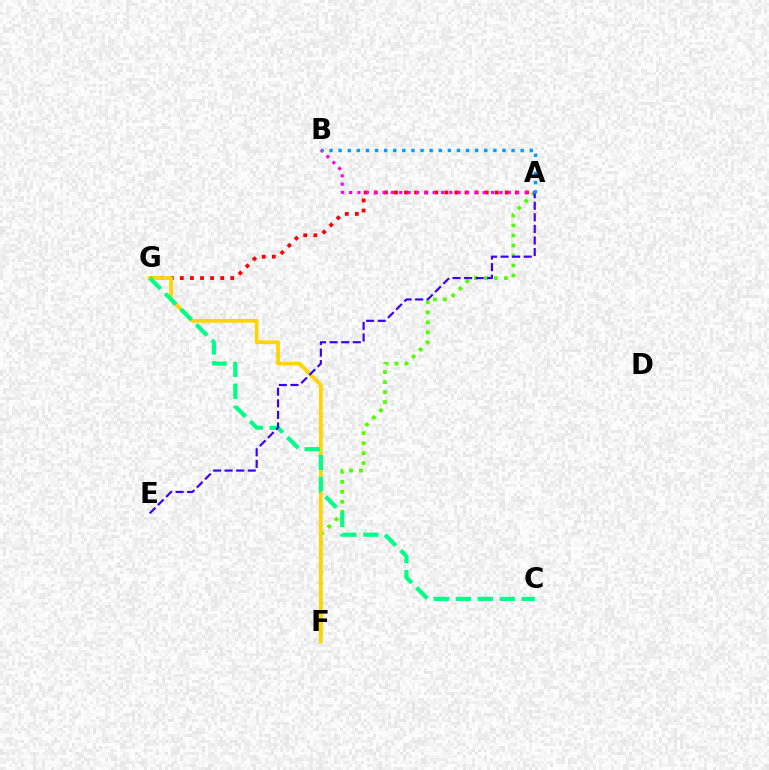{('A', 'F'): [{'color': '#4fff00', 'line_style': 'dotted', 'thickness': 2.72}], ('A', 'G'): [{'color': '#ff0000', 'line_style': 'dotted', 'thickness': 2.74}], ('F', 'G'): [{'color': '#ffd500', 'line_style': 'solid', 'thickness': 2.69}], ('C', 'G'): [{'color': '#00ff86', 'line_style': 'dashed', 'thickness': 2.98}], ('A', 'E'): [{'color': '#3700ff', 'line_style': 'dashed', 'thickness': 1.57}], ('A', 'B'): [{'color': '#ff00ed', 'line_style': 'dotted', 'thickness': 2.27}, {'color': '#009eff', 'line_style': 'dotted', 'thickness': 2.47}]}